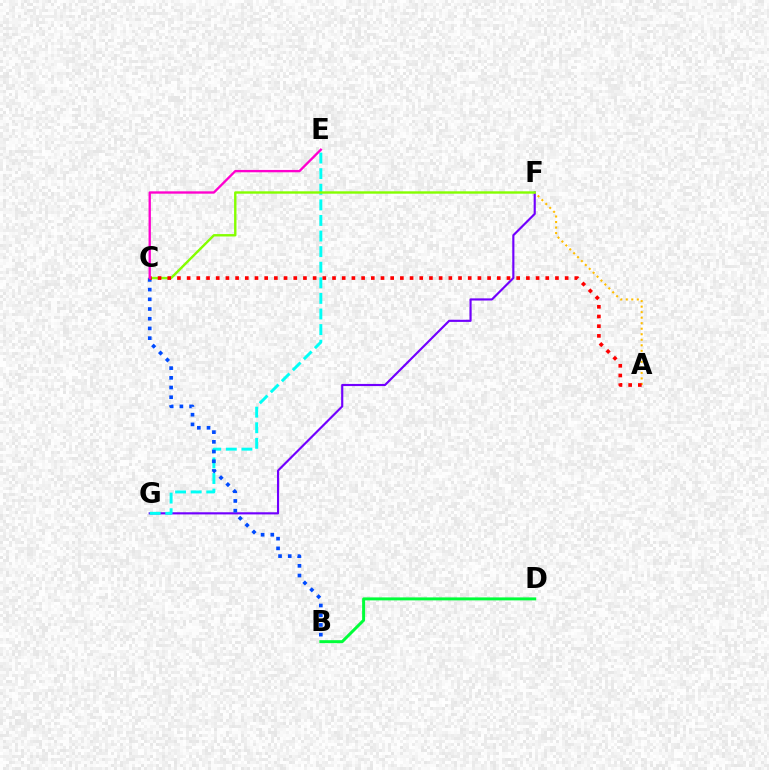{('F', 'G'): [{'color': '#7200ff', 'line_style': 'solid', 'thickness': 1.55}], ('E', 'G'): [{'color': '#00fff6', 'line_style': 'dashed', 'thickness': 2.12}], ('A', 'F'): [{'color': '#ffbd00', 'line_style': 'dotted', 'thickness': 1.5}], ('C', 'F'): [{'color': '#84ff00', 'line_style': 'solid', 'thickness': 1.72}], ('B', 'C'): [{'color': '#004bff', 'line_style': 'dotted', 'thickness': 2.64}], ('A', 'C'): [{'color': '#ff0000', 'line_style': 'dotted', 'thickness': 2.63}], ('B', 'D'): [{'color': '#00ff39', 'line_style': 'solid', 'thickness': 2.14}], ('C', 'E'): [{'color': '#ff00cf', 'line_style': 'solid', 'thickness': 1.69}]}